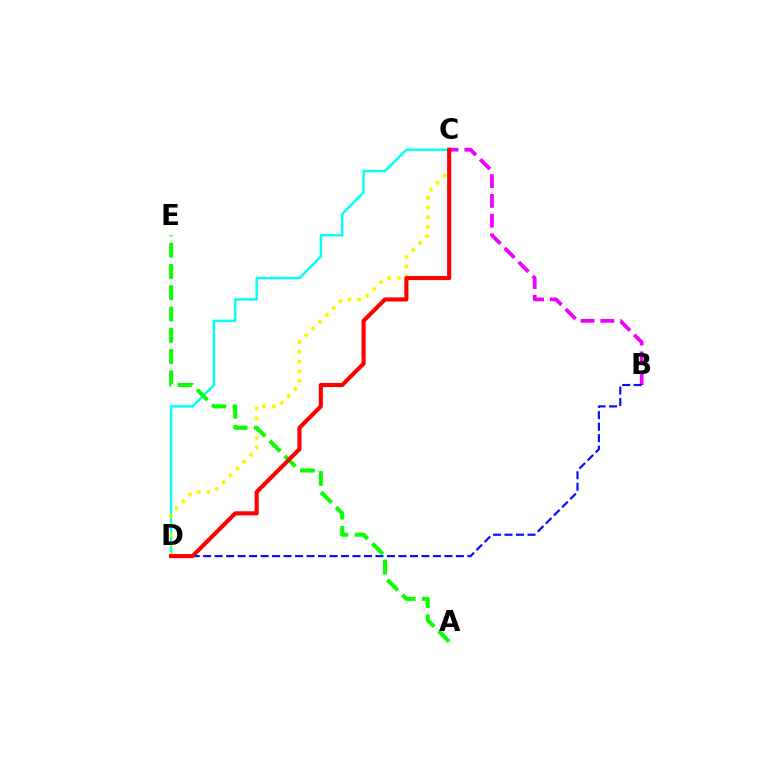{('B', 'C'): [{'color': '#ee00ff', 'line_style': 'dashed', 'thickness': 2.69}], ('C', 'D'): [{'color': '#00fff6', 'line_style': 'solid', 'thickness': 1.74}, {'color': '#fcf500', 'line_style': 'dotted', 'thickness': 2.63}, {'color': '#ff0000', 'line_style': 'solid', 'thickness': 2.95}], ('B', 'D'): [{'color': '#0010ff', 'line_style': 'dashed', 'thickness': 1.56}], ('A', 'E'): [{'color': '#08ff00', 'line_style': 'dashed', 'thickness': 2.89}]}